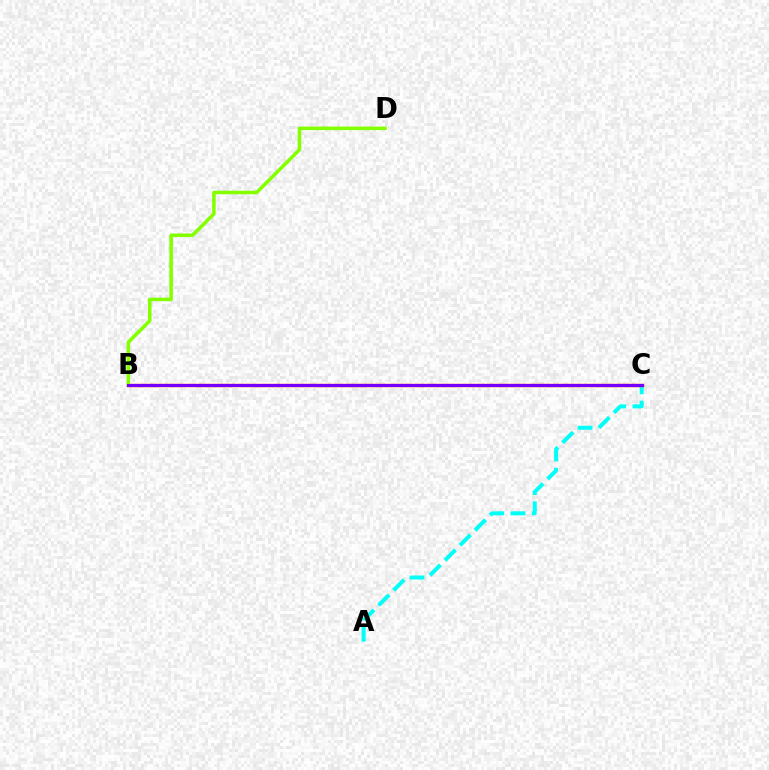{('A', 'C'): [{'color': '#00fff6', 'line_style': 'dashed', 'thickness': 2.89}], ('B', 'C'): [{'color': '#ff0000', 'line_style': 'solid', 'thickness': 2.43}, {'color': '#7200ff', 'line_style': 'solid', 'thickness': 2.14}], ('B', 'D'): [{'color': '#84ff00', 'line_style': 'solid', 'thickness': 2.55}]}